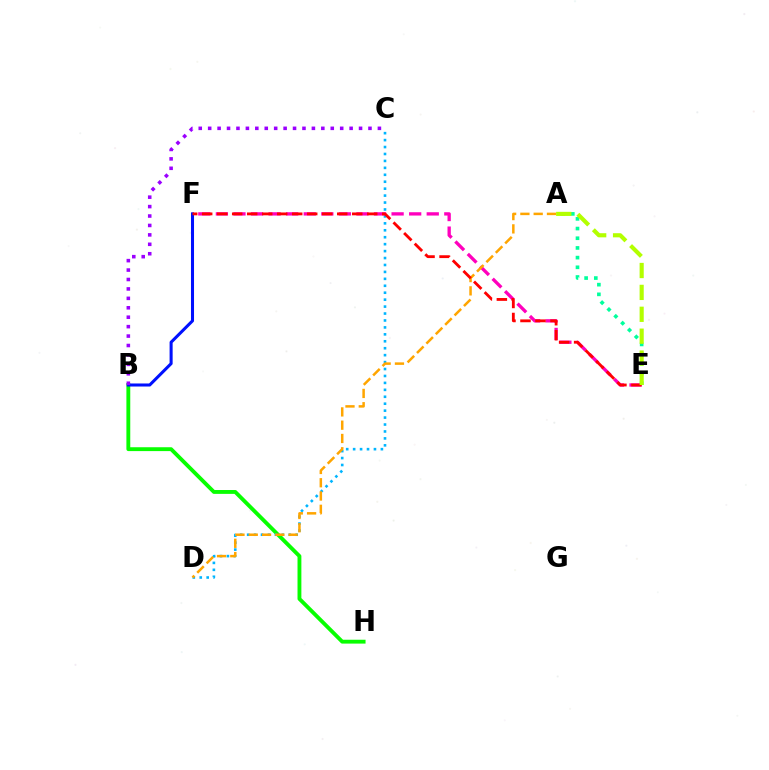{('B', 'H'): [{'color': '#08ff00', 'line_style': 'solid', 'thickness': 2.78}], ('C', 'D'): [{'color': '#00b5ff', 'line_style': 'dotted', 'thickness': 1.88}], ('E', 'F'): [{'color': '#ff00bd', 'line_style': 'dashed', 'thickness': 2.39}, {'color': '#ff0000', 'line_style': 'dashed', 'thickness': 2.04}], ('B', 'F'): [{'color': '#0010ff', 'line_style': 'solid', 'thickness': 2.2}], ('A', 'D'): [{'color': '#ffa500', 'line_style': 'dashed', 'thickness': 1.8}], ('A', 'E'): [{'color': '#00ff9d', 'line_style': 'dotted', 'thickness': 2.63}, {'color': '#b3ff00', 'line_style': 'dashed', 'thickness': 2.97}], ('B', 'C'): [{'color': '#9b00ff', 'line_style': 'dotted', 'thickness': 2.56}]}